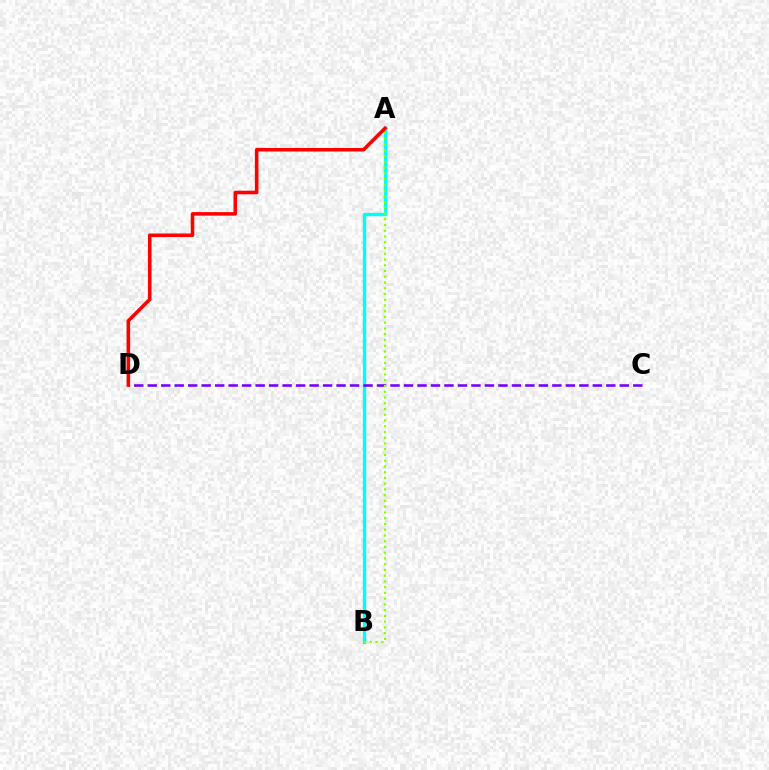{('A', 'B'): [{'color': '#00fff6', 'line_style': 'solid', 'thickness': 2.43}, {'color': '#84ff00', 'line_style': 'dotted', 'thickness': 1.56}], ('C', 'D'): [{'color': '#7200ff', 'line_style': 'dashed', 'thickness': 1.83}], ('A', 'D'): [{'color': '#ff0000', 'line_style': 'solid', 'thickness': 2.56}]}